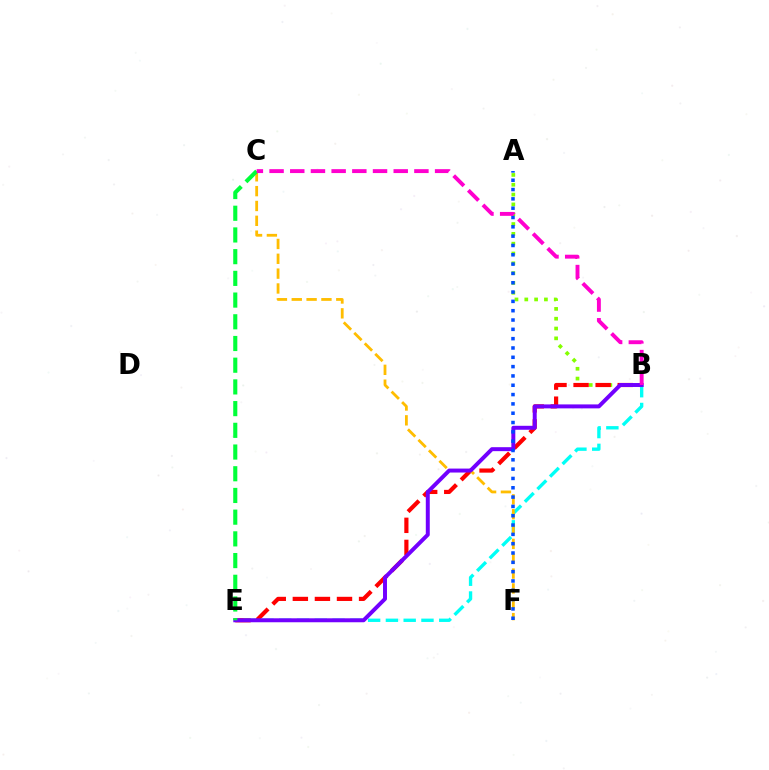{('A', 'B'): [{'color': '#84ff00', 'line_style': 'dotted', 'thickness': 2.67}], ('B', 'E'): [{'color': '#ff0000', 'line_style': 'dashed', 'thickness': 3.0}, {'color': '#00fff6', 'line_style': 'dashed', 'thickness': 2.42}, {'color': '#7200ff', 'line_style': 'solid', 'thickness': 2.85}], ('C', 'F'): [{'color': '#ffbd00', 'line_style': 'dashed', 'thickness': 2.02}], ('A', 'F'): [{'color': '#004bff', 'line_style': 'dotted', 'thickness': 2.53}], ('C', 'E'): [{'color': '#00ff39', 'line_style': 'dashed', 'thickness': 2.95}], ('B', 'C'): [{'color': '#ff00cf', 'line_style': 'dashed', 'thickness': 2.81}]}